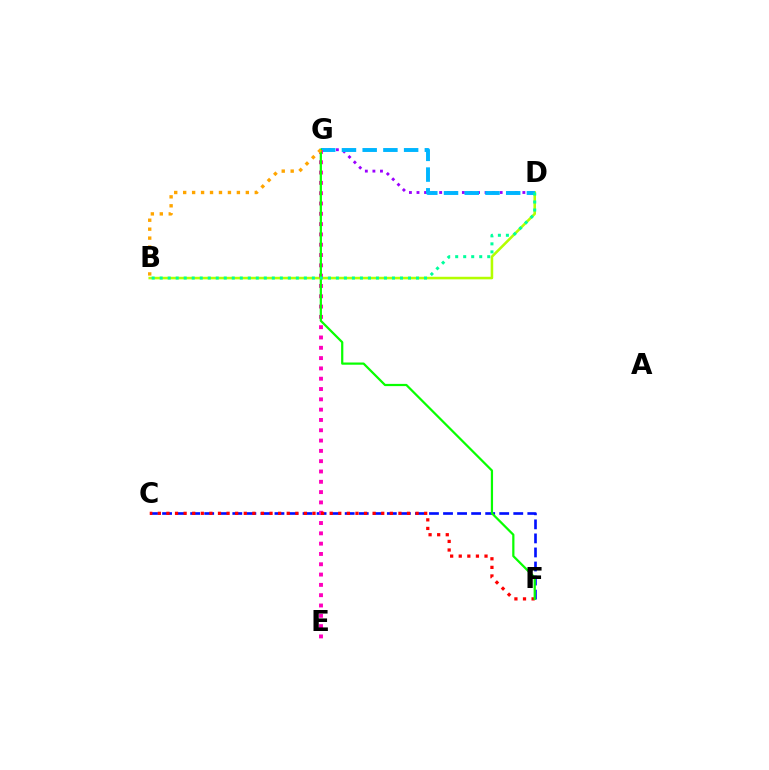{('C', 'F'): [{'color': '#0010ff', 'line_style': 'dashed', 'thickness': 1.91}, {'color': '#ff0000', 'line_style': 'dotted', 'thickness': 2.33}], ('B', 'D'): [{'color': '#b3ff00', 'line_style': 'solid', 'thickness': 1.84}, {'color': '#00ff9d', 'line_style': 'dotted', 'thickness': 2.18}], ('D', 'G'): [{'color': '#9b00ff', 'line_style': 'dotted', 'thickness': 2.05}, {'color': '#00b5ff', 'line_style': 'dashed', 'thickness': 2.82}], ('E', 'G'): [{'color': '#ff00bd', 'line_style': 'dotted', 'thickness': 2.8}], ('F', 'G'): [{'color': '#08ff00', 'line_style': 'solid', 'thickness': 1.6}], ('B', 'G'): [{'color': '#ffa500', 'line_style': 'dotted', 'thickness': 2.43}]}